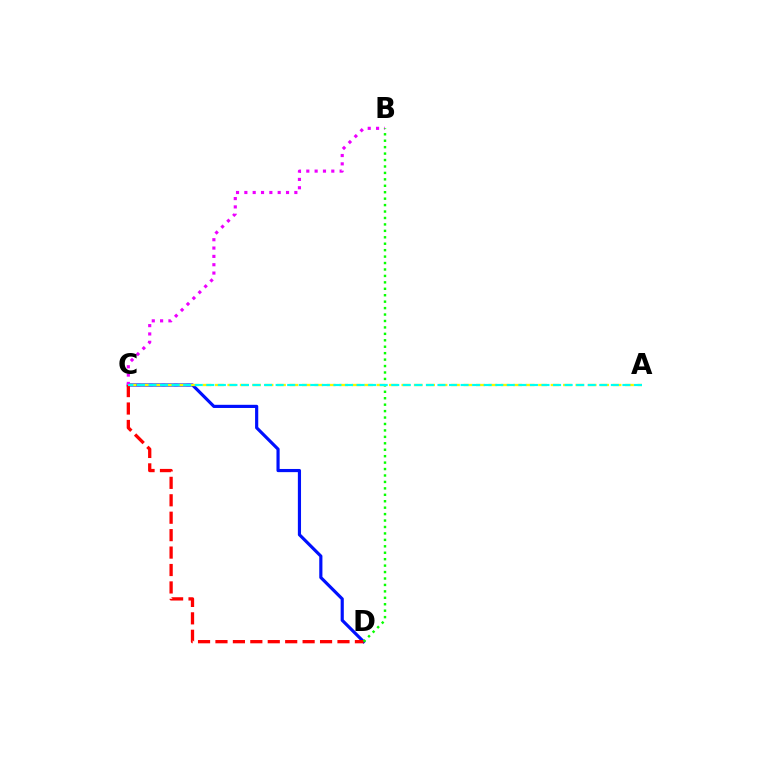{('C', 'D'): [{'color': '#0010ff', 'line_style': 'solid', 'thickness': 2.28}, {'color': '#ff0000', 'line_style': 'dashed', 'thickness': 2.37}], ('A', 'C'): [{'color': '#fcf500', 'line_style': 'dashed', 'thickness': 1.69}, {'color': '#00fff6', 'line_style': 'dashed', 'thickness': 1.57}], ('B', 'C'): [{'color': '#ee00ff', 'line_style': 'dotted', 'thickness': 2.26}], ('B', 'D'): [{'color': '#08ff00', 'line_style': 'dotted', 'thickness': 1.75}]}